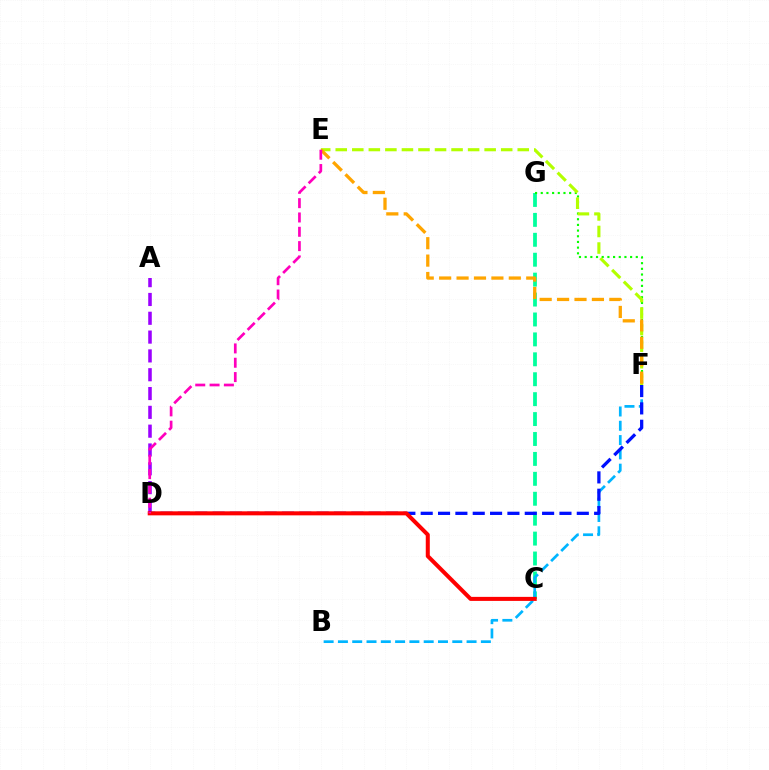{('C', 'G'): [{'color': '#00ff9d', 'line_style': 'dashed', 'thickness': 2.71}], ('F', 'G'): [{'color': '#08ff00', 'line_style': 'dotted', 'thickness': 1.54}], ('B', 'F'): [{'color': '#00b5ff', 'line_style': 'dashed', 'thickness': 1.94}], ('E', 'F'): [{'color': '#b3ff00', 'line_style': 'dashed', 'thickness': 2.25}, {'color': '#ffa500', 'line_style': 'dashed', 'thickness': 2.37}], ('A', 'D'): [{'color': '#9b00ff', 'line_style': 'dashed', 'thickness': 2.56}], ('D', 'F'): [{'color': '#0010ff', 'line_style': 'dashed', 'thickness': 2.36}], ('C', 'D'): [{'color': '#ff0000', 'line_style': 'solid', 'thickness': 2.9}], ('D', 'E'): [{'color': '#ff00bd', 'line_style': 'dashed', 'thickness': 1.95}]}